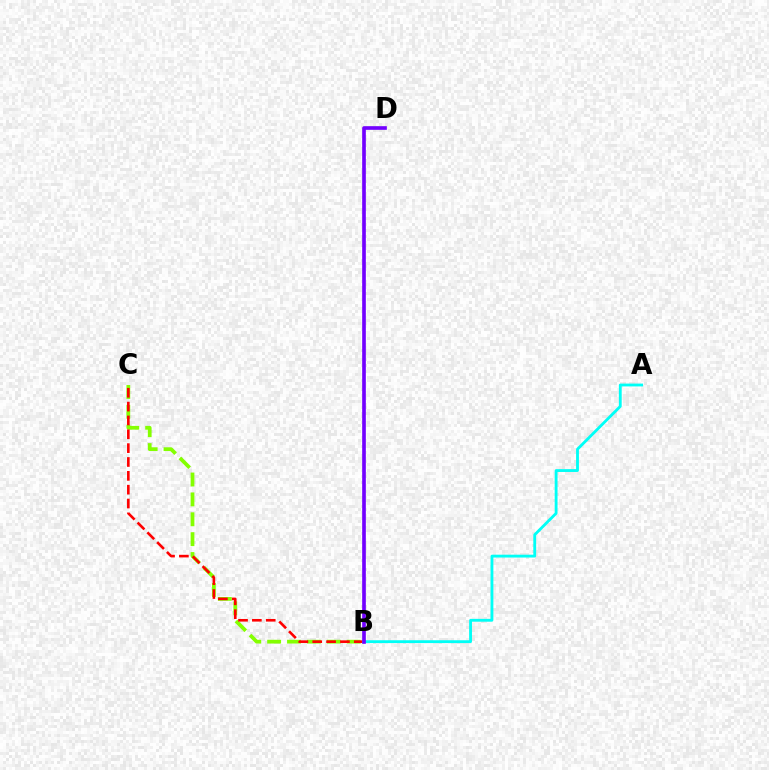{('B', 'C'): [{'color': '#84ff00', 'line_style': 'dashed', 'thickness': 2.7}, {'color': '#ff0000', 'line_style': 'dashed', 'thickness': 1.88}], ('A', 'B'): [{'color': '#00fff6', 'line_style': 'solid', 'thickness': 2.04}], ('B', 'D'): [{'color': '#7200ff', 'line_style': 'solid', 'thickness': 2.63}]}